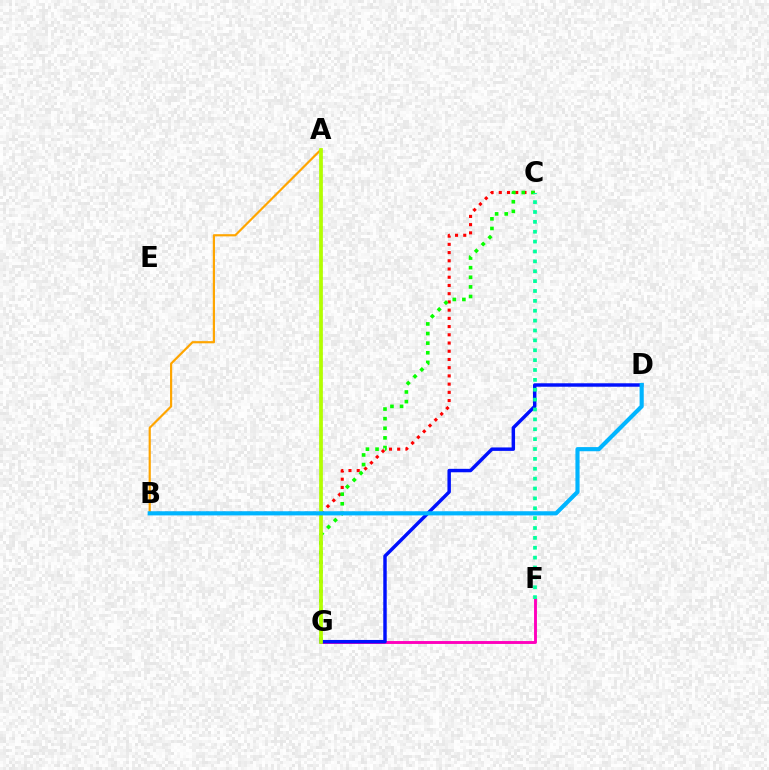{('F', 'G'): [{'color': '#ff00bd', 'line_style': 'solid', 'thickness': 2.09}], ('B', 'C'): [{'color': '#ff0000', 'line_style': 'dotted', 'thickness': 2.23}], ('C', 'G'): [{'color': '#08ff00', 'line_style': 'dotted', 'thickness': 2.61}], ('D', 'G'): [{'color': '#0010ff', 'line_style': 'solid', 'thickness': 2.48}], ('A', 'G'): [{'color': '#9b00ff', 'line_style': 'dotted', 'thickness': 1.72}, {'color': '#b3ff00', 'line_style': 'solid', 'thickness': 2.68}], ('A', 'B'): [{'color': '#ffa500', 'line_style': 'solid', 'thickness': 1.58}], ('B', 'D'): [{'color': '#00b5ff', 'line_style': 'solid', 'thickness': 2.98}], ('C', 'F'): [{'color': '#00ff9d', 'line_style': 'dotted', 'thickness': 2.68}]}